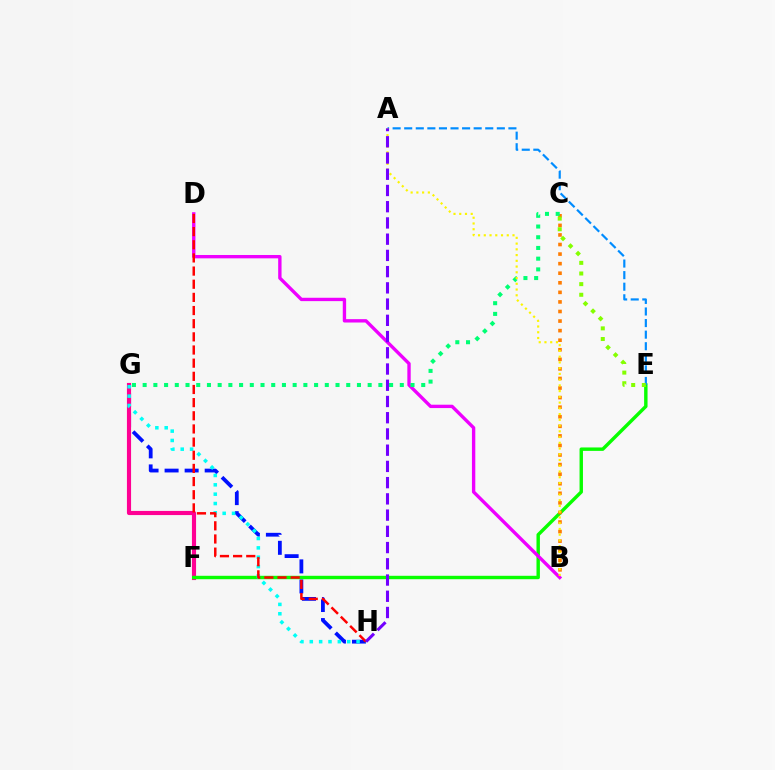{('G', 'H'): [{'color': '#0010ff', 'line_style': 'dashed', 'thickness': 2.72}, {'color': '#00fff6', 'line_style': 'dotted', 'thickness': 2.54}], ('F', 'G'): [{'color': '#ff0094', 'line_style': 'solid', 'thickness': 2.98}], ('E', 'F'): [{'color': '#08ff00', 'line_style': 'solid', 'thickness': 2.46}], ('A', 'E'): [{'color': '#008cff', 'line_style': 'dashed', 'thickness': 1.57}], ('B', 'C'): [{'color': '#ff7c00', 'line_style': 'dotted', 'thickness': 2.6}], ('B', 'D'): [{'color': '#ee00ff', 'line_style': 'solid', 'thickness': 2.42}], ('D', 'H'): [{'color': '#ff0000', 'line_style': 'dashed', 'thickness': 1.79}], ('C', 'G'): [{'color': '#00ff74', 'line_style': 'dotted', 'thickness': 2.91}], ('A', 'B'): [{'color': '#fcf500', 'line_style': 'dotted', 'thickness': 1.56}], ('A', 'H'): [{'color': '#7200ff', 'line_style': 'dashed', 'thickness': 2.21}], ('C', 'E'): [{'color': '#84ff00', 'line_style': 'dotted', 'thickness': 2.89}]}